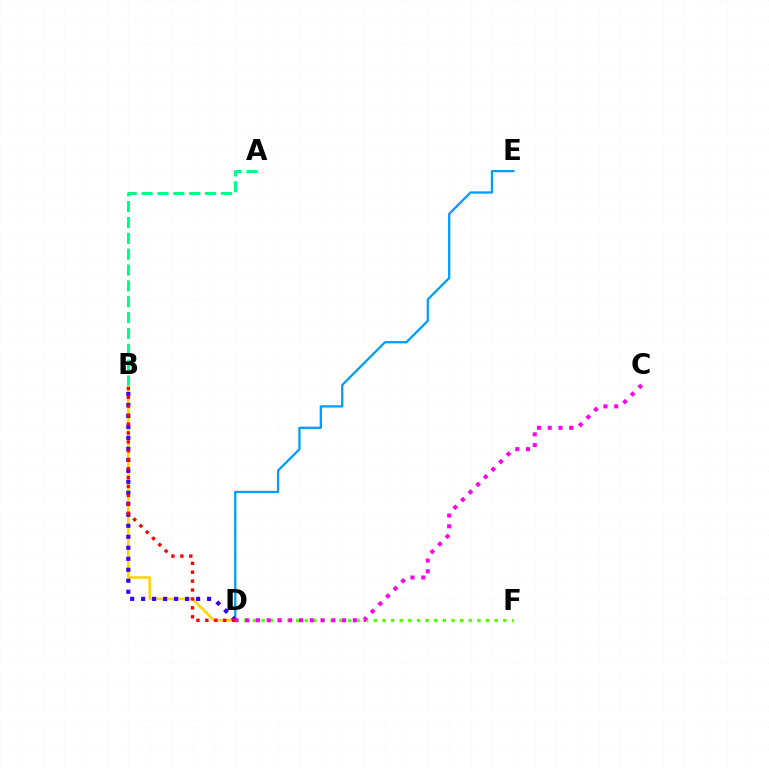{('D', 'E'): [{'color': '#009eff', 'line_style': 'solid', 'thickness': 1.65}], ('D', 'F'): [{'color': '#4fff00', 'line_style': 'dotted', 'thickness': 2.35}], ('B', 'D'): [{'color': '#ffd500', 'line_style': 'solid', 'thickness': 1.87}, {'color': '#3700ff', 'line_style': 'dotted', 'thickness': 2.99}, {'color': '#ff0000', 'line_style': 'dotted', 'thickness': 2.42}], ('C', 'D'): [{'color': '#ff00ed', 'line_style': 'dotted', 'thickness': 2.92}], ('A', 'B'): [{'color': '#00ff86', 'line_style': 'dashed', 'thickness': 2.15}]}